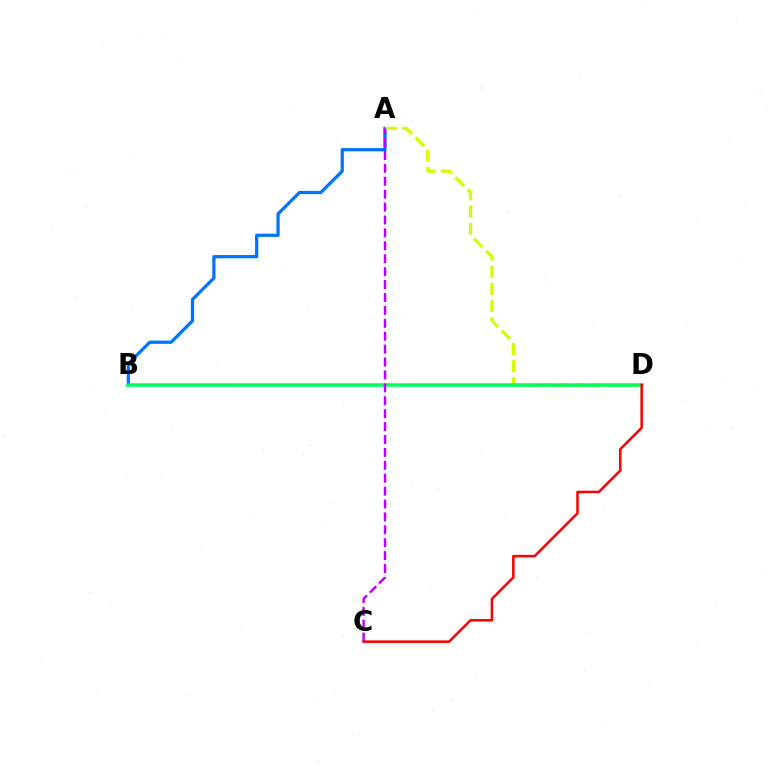{('A', 'B'): [{'color': '#0074ff', 'line_style': 'solid', 'thickness': 2.33}], ('A', 'D'): [{'color': '#d1ff00', 'line_style': 'dashed', 'thickness': 2.34}], ('B', 'D'): [{'color': '#00ff5c', 'line_style': 'solid', 'thickness': 2.52}], ('A', 'C'): [{'color': '#b900ff', 'line_style': 'dashed', 'thickness': 1.75}], ('C', 'D'): [{'color': '#ff0000', 'line_style': 'solid', 'thickness': 1.82}]}